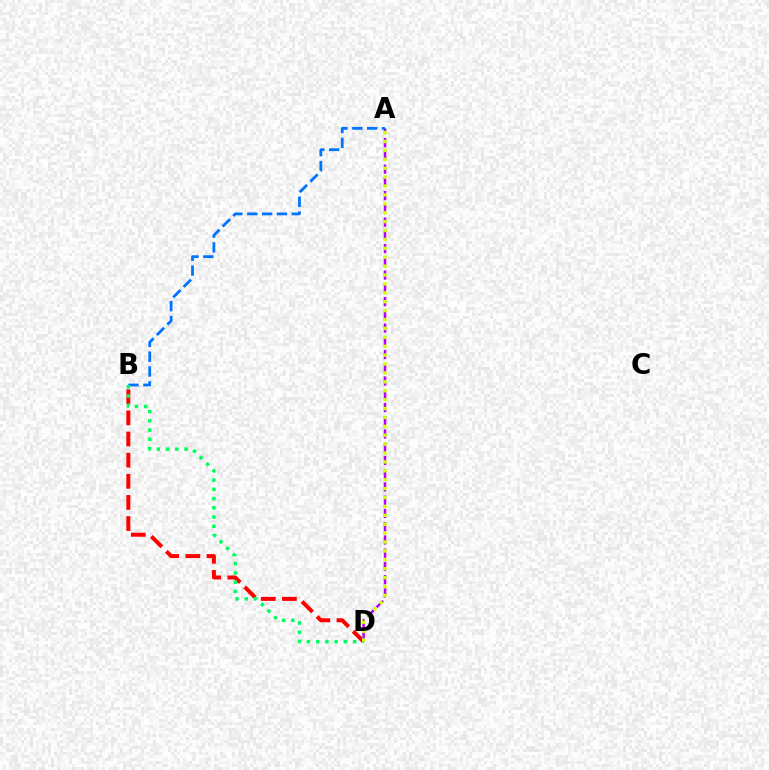{('B', 'D'): [{'color': '#ff0000', 'line_style': 'dashed', 'thickness': 2.87}, {'color': '#00ff5c', 'line_style': 'dotted', 'thickness': 2.51}], ('A', 'D'): [{'color': '#b900ff', 'line_style': 'dashed', 'thickness': 1.8}, {'color': '#d1ff00', 'line_style': 'dotted', 'thickness': 2.42}], ('A', 'B'): [{'color': '#0074ff', 'line_style': 'dashed', 'thickness': 2.02}]}